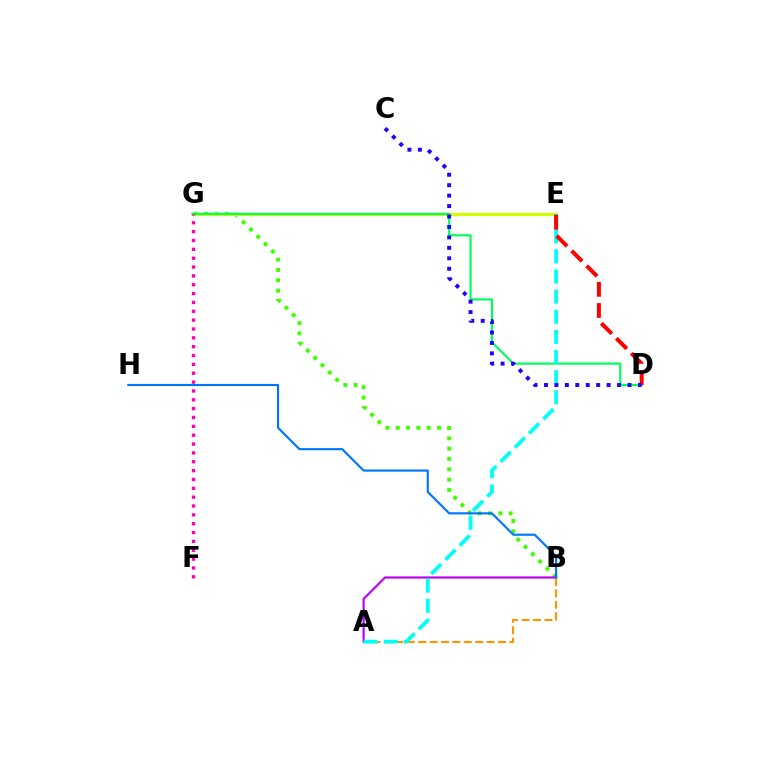{('B', 'G'): [{'color': '#3dff00', 'line_style': 'dotted', 'thickness': 2.81}], ('A', 'B'): [{'color': '#b900ff', 'line_style': 'solid', 'thickness': 1.56}, {'color': '#ff9400', 'line_style': 'dashed', 'thickness': 1.55}], ('B', 'H'): [{'color': '#0074ff', 'line_style': 'solid', 'thickness': 1.54}], ('E', 'G'): [{'color': '#d1ff00', 'line_style': 'solid', 'thickness': 2.27}], ('D', 'G'): [{'color': '#00ff5c', 'line_style': 'solid', 'thickness': 1.57}], ('A', 'E'): [{'color': '#00fff6', 'line_style': 'dashed', 'thickness': 2.73}], ('D', 'E'): [{'color': '#ff0000', 'line_style': 'dashed', 'thickness': 2.88}], ('C', 'D'): [{'color': '#2500ff', 'line_style': 'dotted', 'thickness': 2.84}], ('F', 'G'): [{'color': '#ff00ac', 'line_style': 'dotted', 'thickness': 2.4}]}